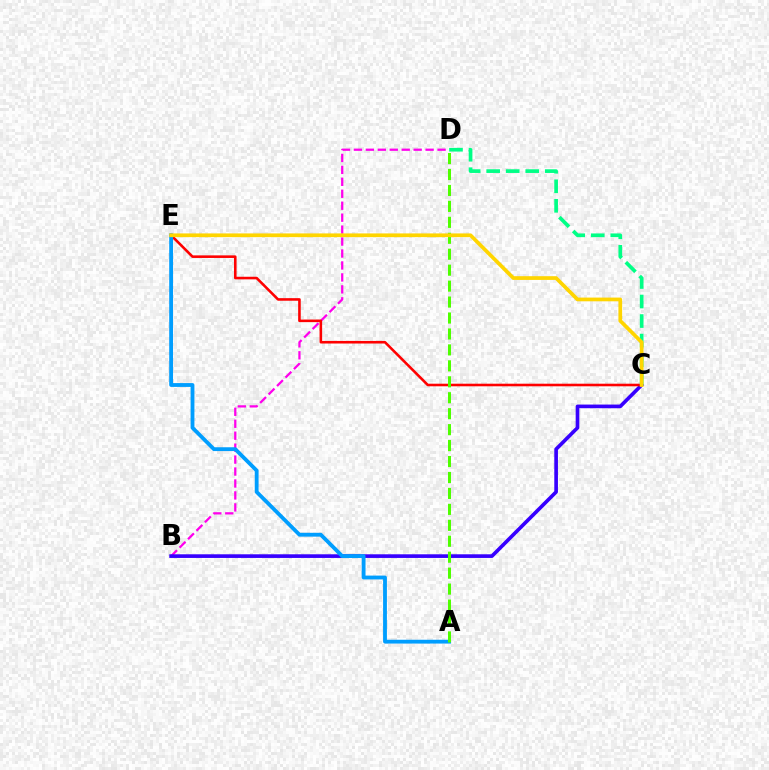{('B', 'D'): [{'color': '#ff00ed', 'line_style': 'dashed', 'thickness': 1.62}], ('B', 'C'): [{'color': '#3700ff', 'line_style': 'solid', 'thickness': 2.63}], ('C', 'E'): [{'color': '#ff0000', 'line_style': 'solid', 'thickness': 1.86}, {'color': '#ffd500', 'line_style': 'solid', 'thickness': 2.68}], ('A', 'E'): [{'color': '#009eff', 'line_style': 'solid', 'thickness': 2.75}], ('C', 'D'): [{'color': '#00ff86', 'line_style': 'dashed', 'thickness': 2.65}], ('A', 'D'): [{'color': '#4fff00', 'line_style': 'dashed', 'thickness': 2.17}]}